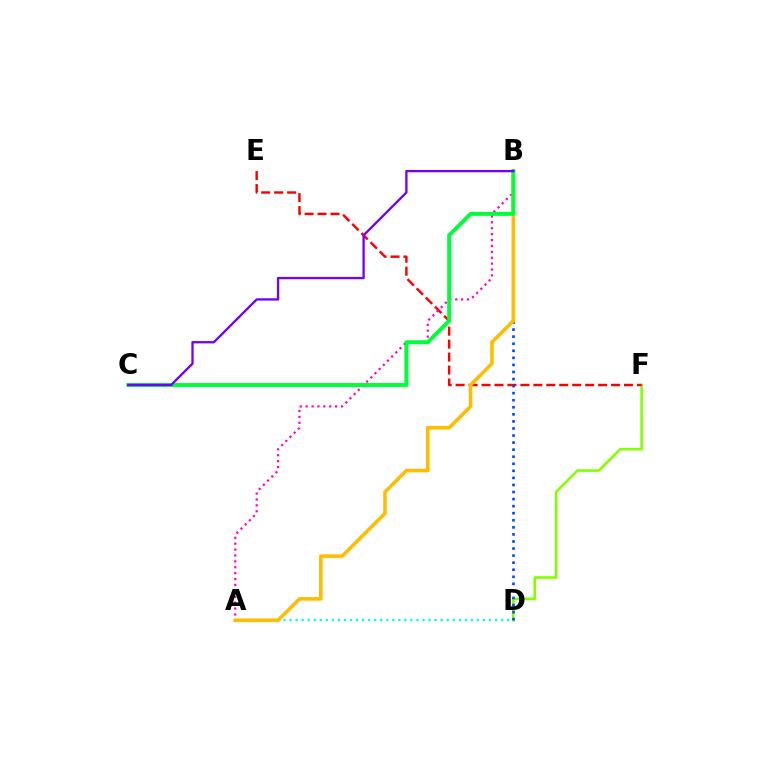{('D', 'F'): [{'color': '#84ff00', 'line_style': 'solid', 'thickness': 1.89}], ('E', 'F'): [{'color': '#ff0000', 'line_style': 'dashed', 'thickness': 1.76}], ('A', 'D'): [{'color': '#00fff6', 'line_style': 'dotted', 'thickness': 1.64}], ('B', 'D'): [{'color': '#004bff', 'line_style': 'dotted', 'thickness': 1.92}], ('A', 'B'): [{'color': '#ff00cf', 'line_style': 'dotted', 'thickness': 1.6}, {'color': '#ffbd00', 'line_style': 'solid', 'thickness': 2.59}], ('B', 'C'): [{'color': '#00ff39', 'line_style': 'solid', 'thickness': 2.85}, {'color': '#7200ff', 'line_style': 'solid', 'thickness': 1.67}]}